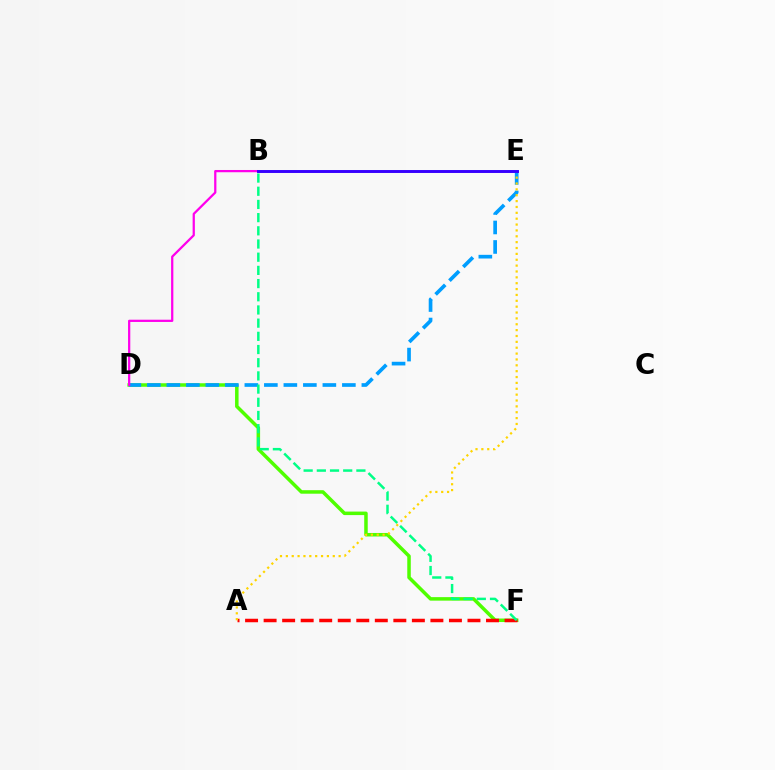{('D', 'F'): [{'color': '#4fff00', 'line_style': 'solid', 'thickness': 2.53}], ('D', 'E'): [{'color': '#009eff', 'line_style': 'dashed', 'thickness': 2.65}], ('A', 'F'): [{'color': '#ff0000', 'line_style': 'dashed', 'thickness': 2.52}], ('A', 'E'): [{'color': '#ffd500', 'line_style': 'dotted', 'thickness': 1.59}], ('B', 'D'): [{'color': '#ff00ed', 'line_style': 'solid', 'thickness': 1.62}], ('B', 'F'): [{'color': '#00ff86', 'line_style': 'dashed', 'thickness': 1.79}], ('B', 'E'): [{'color': '#3700ff', 'line_style': 'solid', 'thickness': 2.11}]}